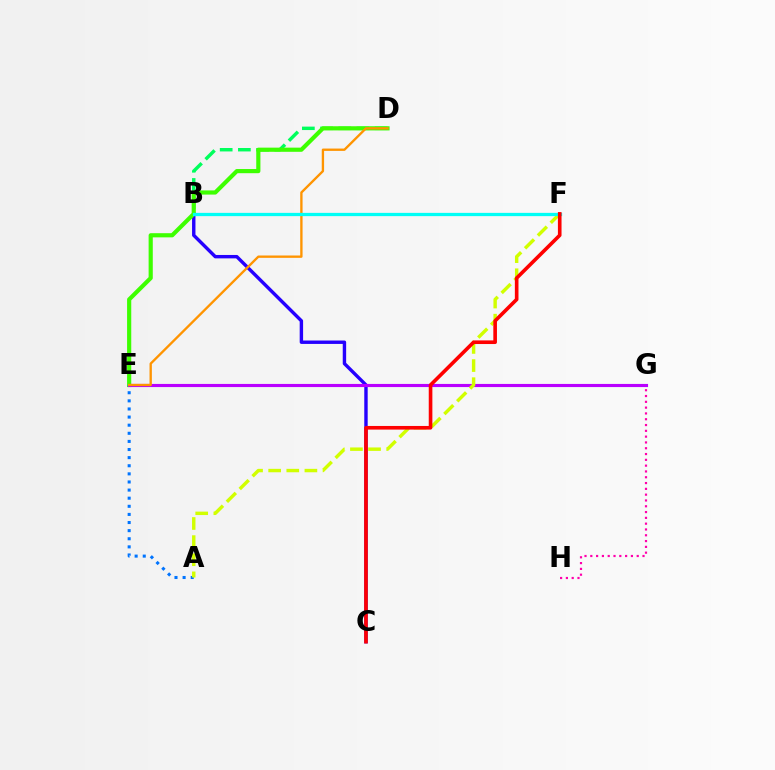{('B', 'C'): [{'color': '#2500ff', 'line_style': 'solid', 'thickness': 2.45}], ('B', 'D'): [{'color': '#00ff5c', 'line_style': 'dashed', 'thickness': 2.47}], ('G', 'H'): [{'color': '#ff00ac', 'line_style': 'dotted', 'thickness': 1.58}], ('D', 'E'): [{'color': '#3dff00', 'line_style': 'solid', 'thickness': 3.0}, {'color': '#ff9400', 'line_style': 'solid', 'thickness': 1.68}], ('A', 'E'): [{'color': '#0074ff', 'line_style': 'dotted', 'thickness': 2.2}], ('E', 'G'): [{'color': '#b900ff', 'line_style': 'solid', 'thickness': 2.26}], ('A', 'F'): [{'color': '#d1ff00', 'line_style': 'dashed', 'thickness': 2.46}], ('B', 'F'): [{'color': '#00fff6', 'line_style': 'solid', 'thickness': 2.35}], ('C', 'F'): [{'color': '#ff0000', 'line_style': 'solid', 'thickness': 2.61}]}